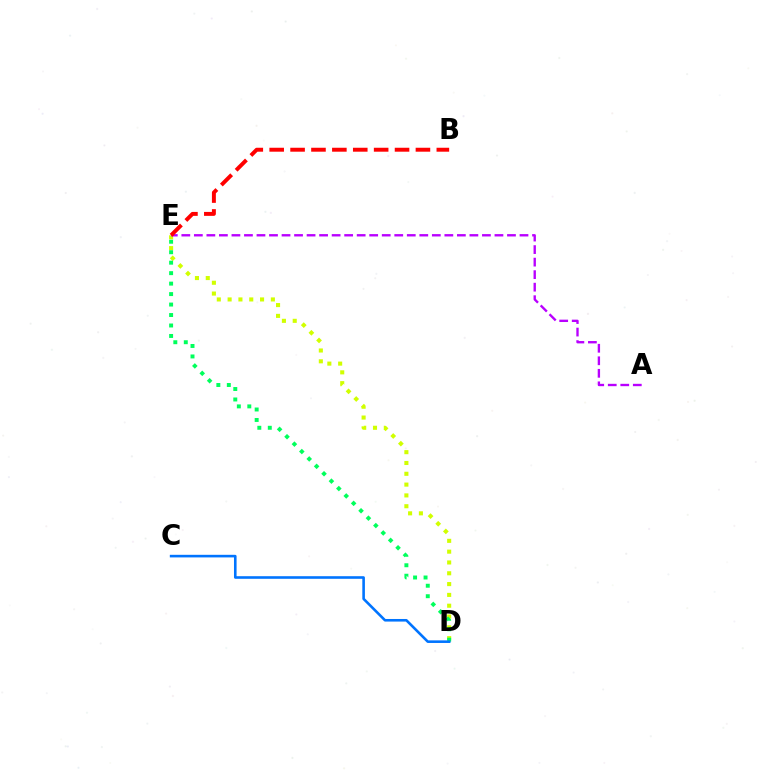{('D', 'E'): [{'color': '#d1ff00', 'line_style': 'dotted', 'thickness': 2.94}, {'color': '#00ff5c', 'line_style': 'dotted', 'thickness': 2.84}], ('A', 'E'): [{'color': '#b900ff', 'line_style': 'dashed', 'thickness': 1.7}], ('C', 'D'): [{'color': '#0074ff', 'line_style': 'solid', 'thickness': 1.87}], ('B', 'E'): [{'color': '#ff0000', 'line_style': 'dashed', 'thickness': 2.84}]}